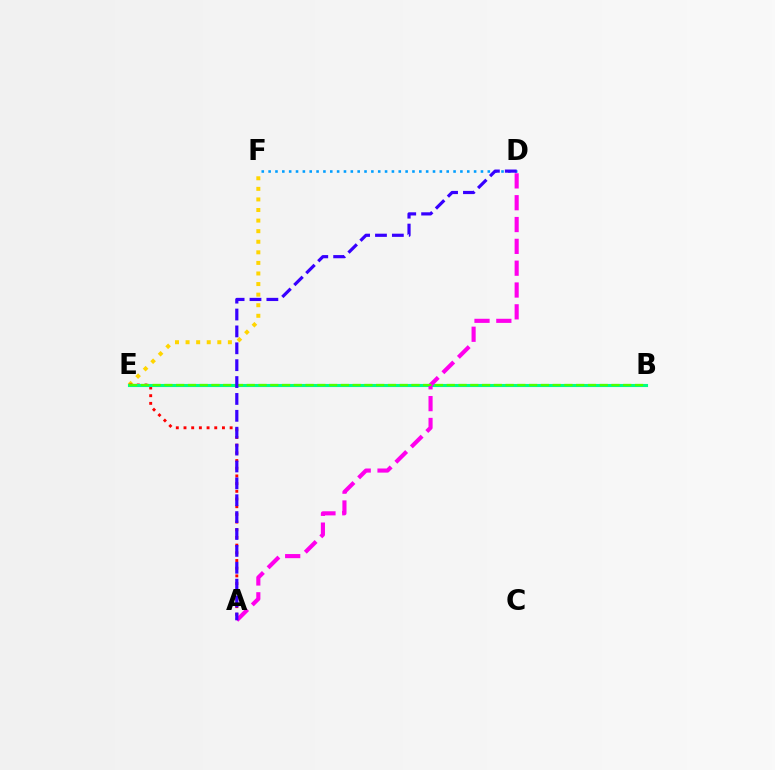{('E', 'F'): [{'color': '#ffd500', 'line_style': 'dotted', 'thickness': 2.87}], ('D', 'F'): [{'color': '#009eff', 'line_style': 'dotted', 'thickness': 1.86}], ('A', 'E'): [{'color': '#ff0000', 'line_style': 'dotted', 'thickness': 2.09}], ('B', 'E'): [{'color': '#00ff86', 'line_style': 'solid', 'thickness': 2.23}, {'color': '#4fff00', 'line_style': 'dashed', 'thickness': 1.6}], ('A', 'D'): [{'color': '#ff00ed', 'line_style': 'dashed', 'thickness': 2.96}, {'color': '#3700ff', 'line_style': 'dashed', 'thickness': 2.29}]}